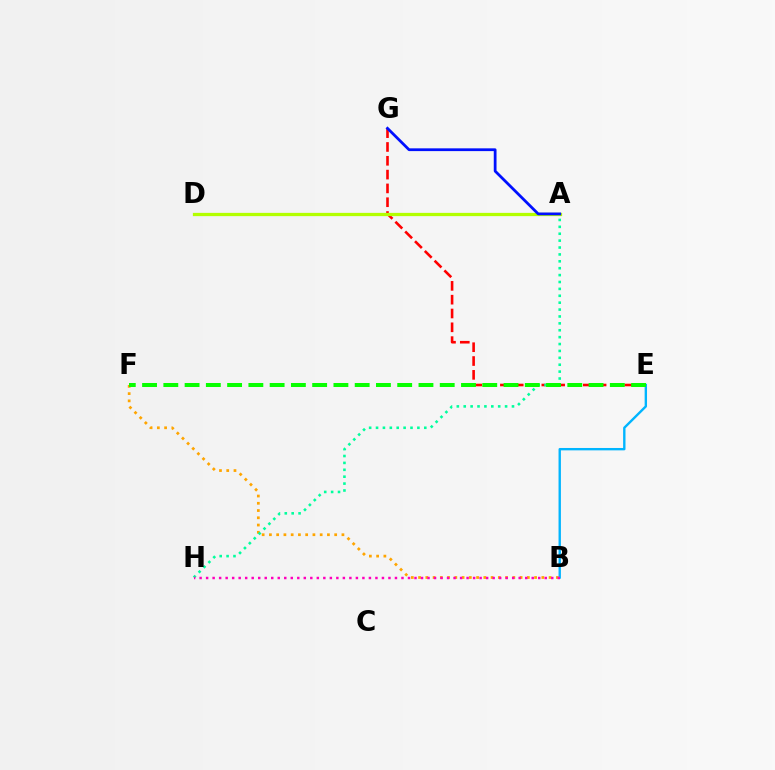{('B', 'F'): [{'color': '#ffa500', 'line_style': 'dotted', 'thickness': 1.97}], ('E', 'G'): [{'color': '#ff0000', 'line_style': 'dashed', 'thickness': 1.88}], ('A', 'D'): [{'color': '#9b00ff', 'line_style': 'solid', 'thickness': 2.15}, {'color': '#b3ff00', 'line_style': 'solid', 'thickness': 2.35}], ('A', 'H'): [{'color': '#00ff9d', 'line_style': 'dotted', 'thickness': 1.87}], ('A', 'G'): [{'color': '#0010ff', 'line_style': 'solid', 'thickness': 1.99}], ('B', 'E'): [{'color': '#00b5ff', 'line_style': 'solid', 'thickness': 1.71}], ('B', 'H'): [{'color': '#ff00bd', 'line_style': 'dotted', 'thickness': 1.77}], ('E', 'F'): [{'color': '#08ff00', 'line_style': 'dashed', 'thickness': 2.89}]}